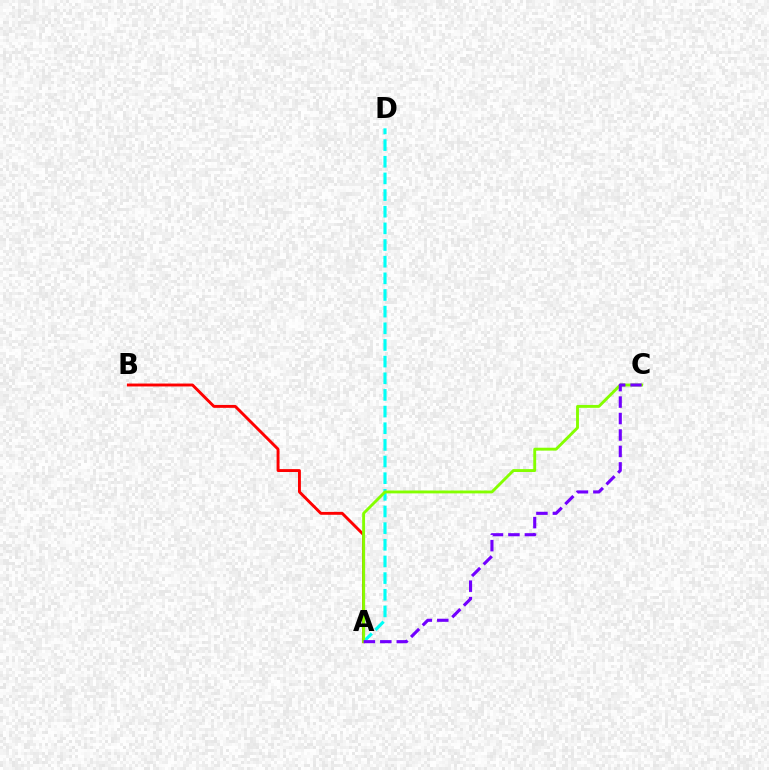{('A', 'B'): [{'color': '#ff0000', 'line_style': 'solid', 'thickness': 2.09}], ('A', 'D'): [{'color': '#00fff6', 'line_style': 'dashed', 'thickness': 2.26}], ('A', 'C'): [{'color': '#84ff00', 'line_style': 'solid', 'thickness': 2.07}, {'color': '#7200ff', 'line_style': 'dashed', 'thickness': 2.24}]}